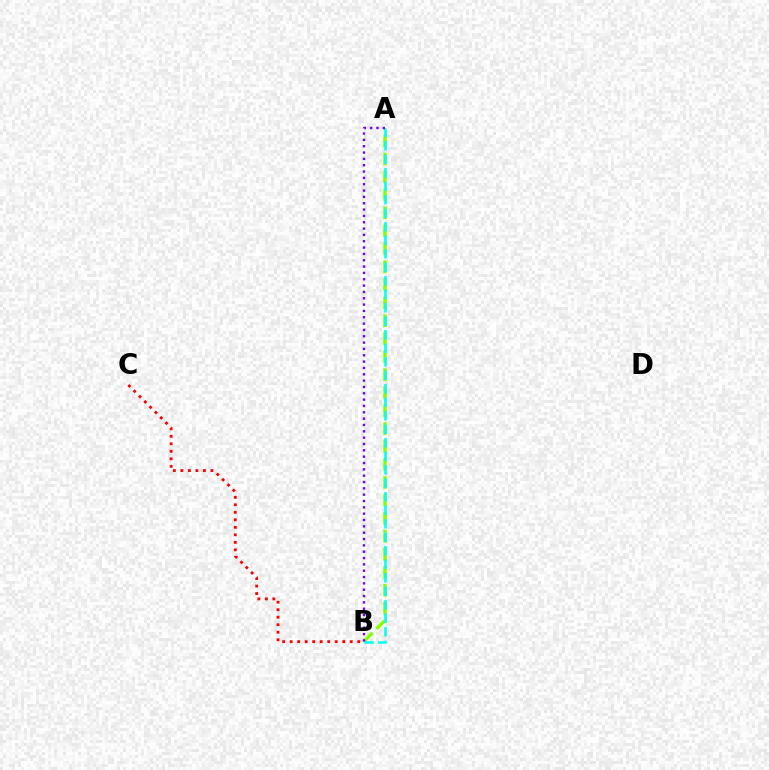{('A', 'B'): [{'color': '#84ff00', 'line_style': 'dashed', 'thickness': 2.44}, {'color': '#00fff6', 'line_style': 'dashed', 'thickness': 1.83}, {'color': '#7200ff', 'line_style': 'dotted', 'thickness': 1.72}], ('B', 'C'): [{'color': '#ff0000', 'line_style': 'dotted', 'thickness': 2.04}]}